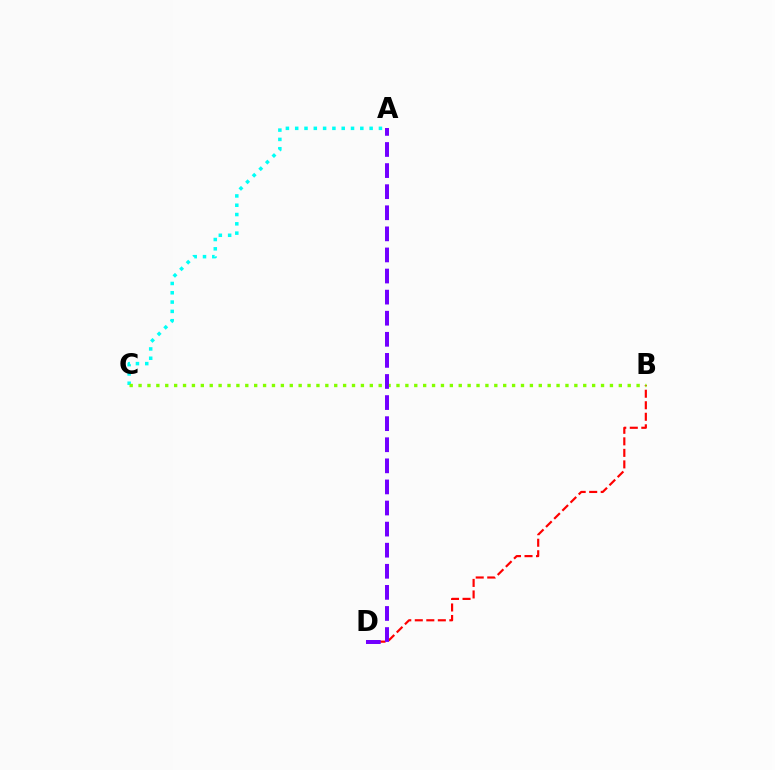{('B', 'D'): [{'color': '#ff0000', 'line_style': 'dashed', 'thickness': 1.57}], ('A', 'C'): [{'color': '#00fff6', 'line_style': 'dotted', 'thickness': 2.53}], ('B', 'C'): [{'color': '#84ff00', 'line_style': 'dotted', 'thickness': 2.42}], ('A', 'D'): [{'color': '#7200ff', 'line_style': 'dashed', 'thickness': 2.86}]}